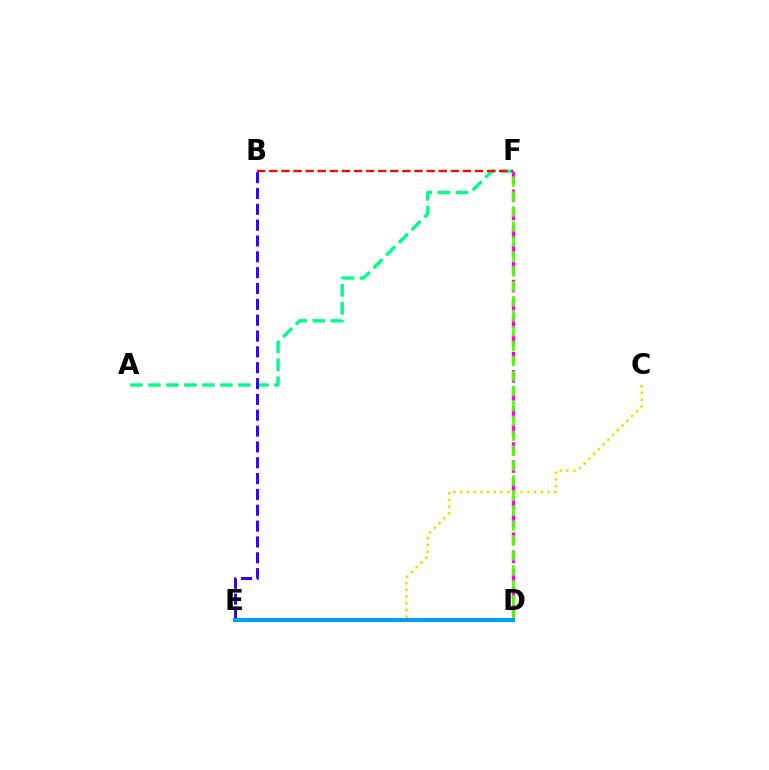{('D', 'F'): [{'color': '#ff00ed', 'line_style': 'dashed', 'thickness': 2.45}, {'color': '#4fff00', 'line_style': 'dashed', 'thickness': 2.03}], ('A', 'F'): [{'color': '#00ff86', 'line_style': 'dashed', 'thickness': 2.44}], ('C', 'E'): [{'color': '#ffd500', 'line_style': 'dotted', 'thickness': 1.83}], ('B', 'E'): [{'color': '#3700ff', 'line_style': 'dashed', 'thickness': 2.15}], ('D', 'E'): [{'color': '#009eff', 'line_style': 'solid', 'thickness': 2.93}], ('B', 'F'): [{'color': '#ff0000', 'line_style': 'dashed', 'thickness': 1.64}]}